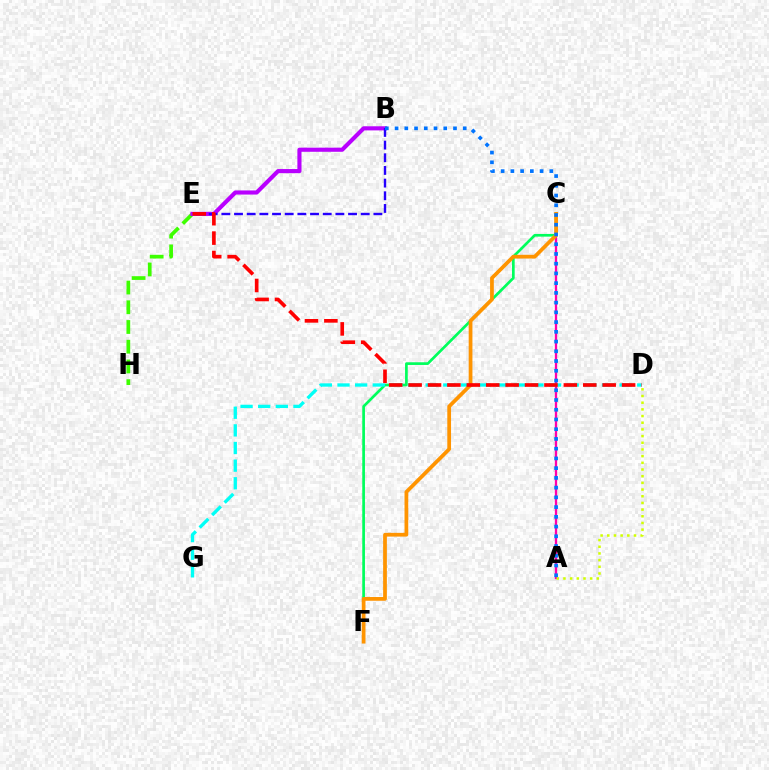{('A', 'C'): [{'color': '#ff00ac', 'line_style': 'solid', 'thickness': 1.66}], ('E', 'H'): [{'color': '#3dff00', 'line_style': 'dashed', 'thickness': 2.68}], ('A', 'D'): [{'color': '#d1ff00', 'line_style': 'dotted', 'thickness': 1.82}], ('C', 'F'): [{'color': '#00ff5c', 'line_style': 'solid', 'thickness': 1.94}, {'color': '#ff9400', 'line_style': 'solid', 'thickness': 2.69}], ('B', 'E'): [{'color': '#b900ff', 'line_style': 'solid', 'thickness': 2.97}, {'color': '#2500ff', 'line_style': 'dashed', 'thickness': 1.72}], ('D', 'G'): [{'color': '#00fff6', 'line_style': 'dashed', 'thickness': 2.4}], ('A', 'B'): [{'color': '#0074ff', 'line_style': 'dotted', 'thickness': 2.65}], ('D', 'E'): [{'color': '#ff0000', 'line_style': 'dashed', 'thickness': 2.64}]}